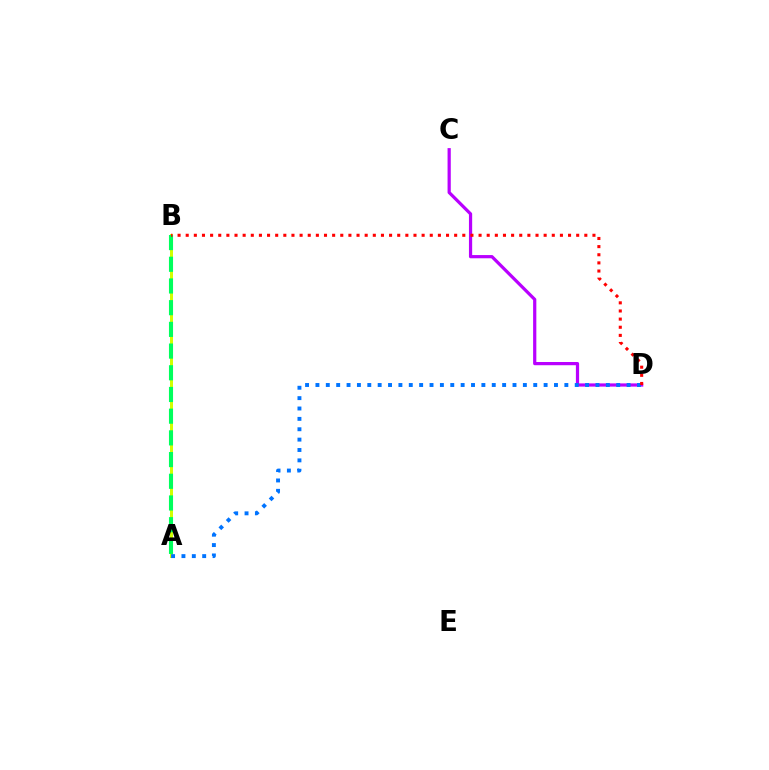{('C', 'D'): [{'color': '#b900ff', 'line_style': 'solid', 'thickness': 2.32}], ('A', 'B'): [{'color': '#d1ff00', 'line_style': 'solid', 'thickness': 2.16}, {'color': '#00ff5c', 'line_style': 'dashed', 'thickness': 2.95}], ('A', 'D'): [{'color': '#0074ff', 'line_style': 'dotted', 'thickness': 2.82}], ('B', 'D'): [{'color': '#ff0000', 'line_style': 'dotted', 'thickness': 2.21}]}